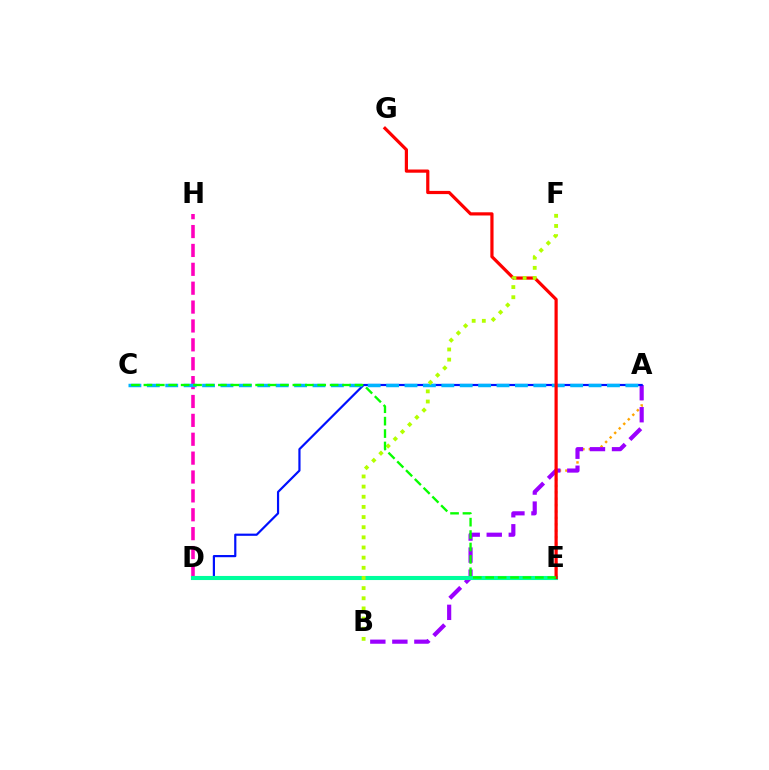{('A', 'E'): [{'color': '#ffa500', 'line_style': 'dotted', 'thickness': 1.74}], ('A', 'B'): [{'color': '#9b00ff', 'line_style': 'dashed', 'thickness': 2.99}], ('D', 'H'): [{'color': '#ff00bd', 'line_style': 'dashed', 'thickness': 2.56}], ('A', 'D'): [{'color': '#0010ff', 'line_style': 'solid', 'thickness': 1.58}], ('A', 'C'): [{'color': '#00b5ff', 'line_style': 'dashed', 'thickness': 2.5}], ('D', 'E'): [{'color': '#00ff9d', 'line_style': 'solid', 'thickness': 2.95}], ('E', 'G'): [{'color': '#ff0000', 'line_style': 'solid', 'thickness': 2.3}], ('B', 'F'): [{'color': '#b3ff00', 'line_style': 'dotted', 'thickness': 2.76}], ('C', 'E'): [{'color': '#08ff00', 'line_style': 'dashed', 'thickness': 1.69}]}